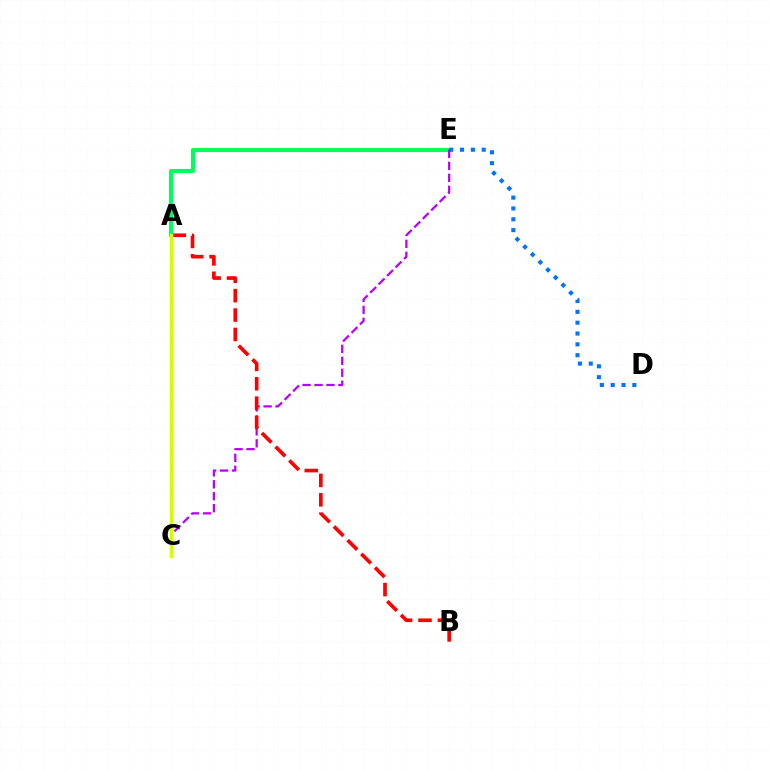{('A', 'E'): [{'color': '#00ff5c', 'line_style': 'solid', 'thickness': 2.98}], ('D', 'E'): [{'color': '#0074ff', 'line_style': 'dotted', 'thickness': 2.94}], ('C', 'E'): [{'color': '#b900ff', 'line_style': 'dashed', 'thickness': 1.63}], ('A', 'B'): [{'color': '#ff0000', 'line_style': 'dashed', 'thickness': 2.63}], ('A', 'C'): [{'color': '#d1ff00', 'line_style': 'solid', 'thickness': 2.45}]}